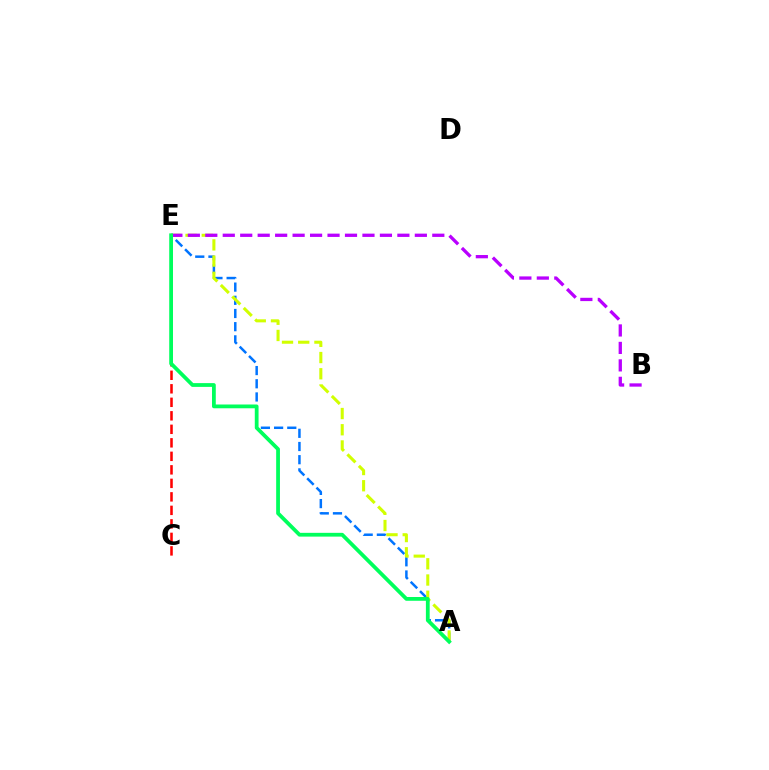{('A', 'E'): [{'color': '#0074ff', 'line_style': 'dashed', 'thickness': 1.79}, {'color': '#d1ff00', 'line_style': 'dashed', 'thickness': 2.2}, {'color': '#00ff5c', 'line_style': 'solid', 'thickness': 2.72}], ('C', 'E'): [{'color': '#ff0000', 'line_style': 'dashed', 'thickness': 1.84}], ('B', 'E'): [{'color': '#b900ff', 'line_style': 'dashed', 'thickness': 2.37}]}